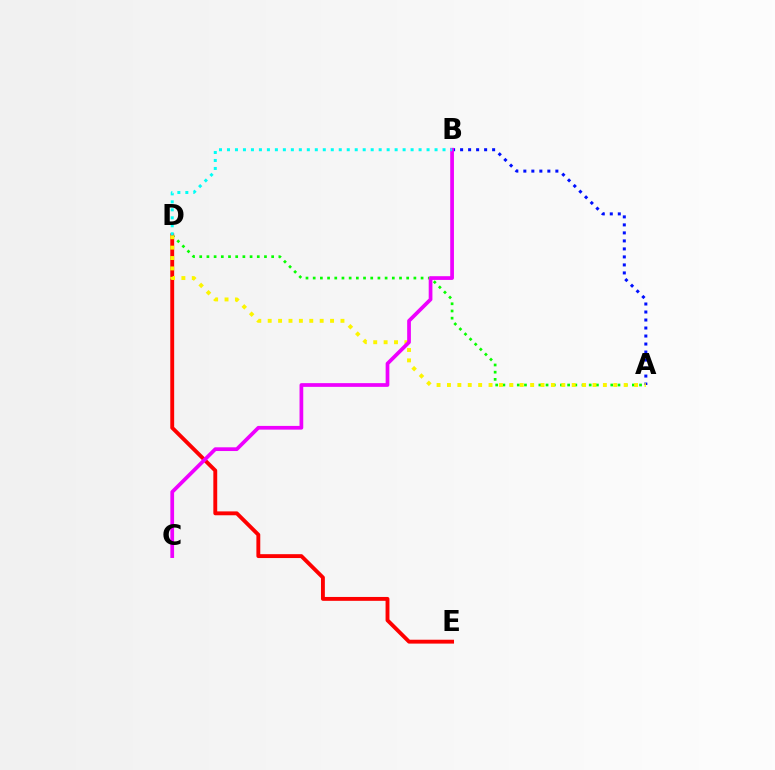{('A', 'B'): [{'color': '#0010ff', 'line_style': 'dotted', 'thickness': 2.18}], ('A', 'D'): [{'color': '#08ff00', 'line_style': 'dotted', 'thickness': 1.95}, {'color': '#fcf500', 'line_style': 'dotted', 'thickness': 2.82}], ('D', 'E'): [{'color': '#ff0000', 'line_style': 'solid', 'thickness': 2.79}], ('B', 'C'): [{'color': '#ee00ff', 'line_style': 'solid', 'thickness': 2.68}], ('B', 'D'): [{'color': '#00fff6', 'line_style': 'dotted', 'thickness': 2.17}]}